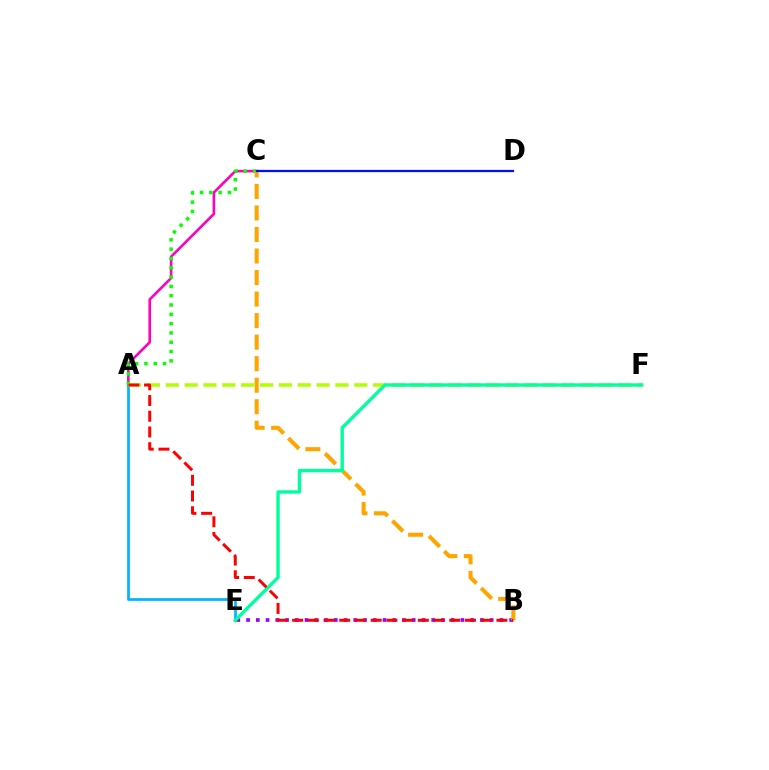{('A', 'C'): [{'color': '#ff00bd', 'line_style': 'solid', 'thickness': 1.88}, {'color': '#08ff00', 'line_style': 'dotted', 'thickness': 2.53}], ('B', 'E'): [{'color': '#9b00ff', 'line_style': 'dotted', 'thickness': 2.65}], ('A', 'E'): [{'color': '#00b5ff', 'line_style': 'solid', 'thickness': 1.97}], ('B', 'C'): [{'color': '#ffa500', 'line_style': 'dashed', 'thickness': 2.92}], ('A', 'F'): [{'color': '#b3ff00', 'line_style': 'dashed', 'thickness': 2.56}], ('E', 'F'): [{'color': '#00ff9d', 'line_style': 'solid', 'thickness': 2.43}], ('C', 'D'): [{'color': '#0010ff', 'line_style': 'solid', 'thickness': 1.62}], ('A', 'B'): [{'color': '#ff0000', 'line_style': 'dashed', 'thickness': 2.14}]}